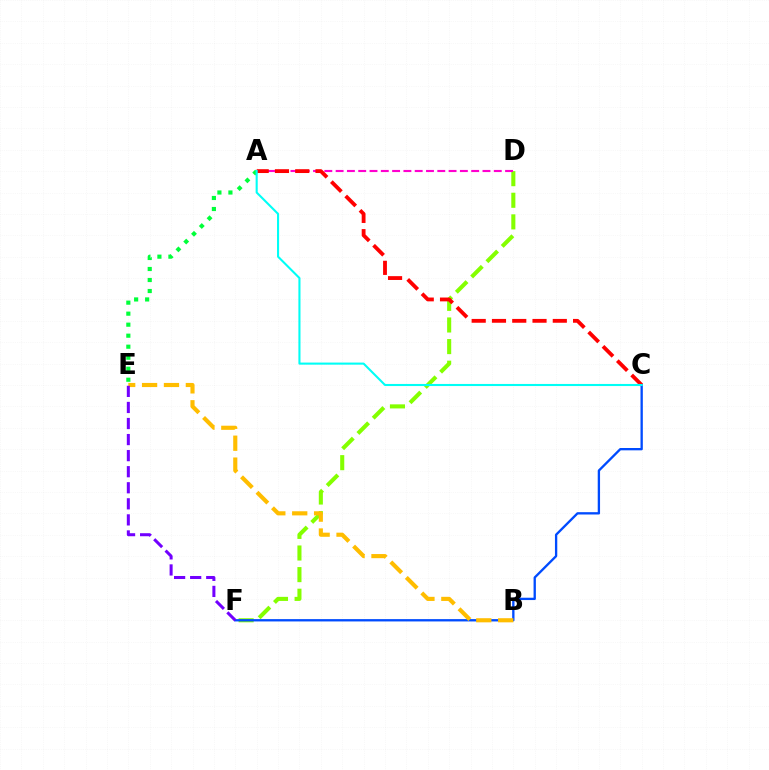{('A', 'E'): [{'color': '#00ff39', 'line_style': 'dotted', 'thickness': 2.99}], ('D', 'F'): [{'color': '#84ff00', 'line_style': 'dashed', 'thickness': 2.94}], ('C', 'F'): [{'color': '#004bff', 'line_style': 'solid', 'thickness': 1.67}], ('A', 'D'): [{'color': '#ff00cf', 'line_style': 'dashed', 'thickness': 1.53}], ('B', 'E'): [{'color': '#ffbd00', 'line_style': 'dashed', 'thickness': 2.98}], ('A', 'C'): [{'color': '#ff0000', 'line_style': 'dashed', 'thickness': 2.75}, {'color': '#00fff6', 'line_style': 'solid', 'thickness': 1.51}], ('E', 'F'): [{'color': '#7200ff', 'line_style': 'dashed', 'thickness': 2.18}]}